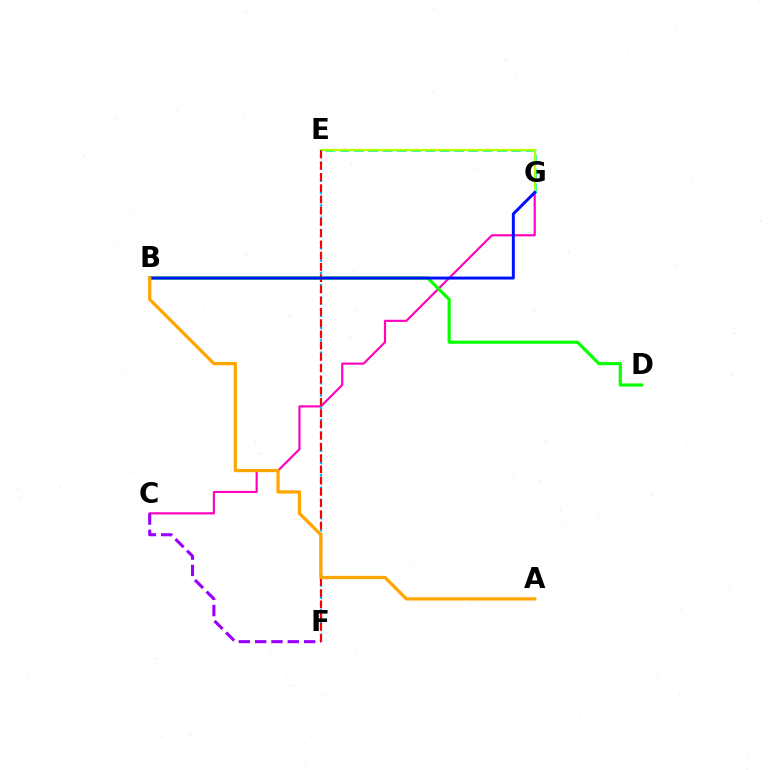{('E', 'G'): [{'color': '#00ff9d', 'line_style': 'dashed', 'thickness': 1.94}, {'color': '#b3ff00', 'line_style': 'solid', 'thickness': 1.6}], ('C', 'G'): [{'color': '#ff00bd', 'line_style': 'solid', 'thickness': 1.55}], ('E', 'F'): [{'color': '#00b5ff', 'line_style': 'dotted', 'thickness': 1.67}, {'color': '#ff0000', 'line_style': 'dashed', 'thickness': 1.53}], ('C', 'F'): [{'color': '#9b00ff', 'line_style': 'dashed', 'thickness': 2.22}], ('B', 'D'): [{'color': '#08ff00', 'line_style': 'solid', 'thickness': 2.28}], ('B', 'G'): [{'color': '#0010ff', 'line_style': 'solid', 'thickness': 2.14}], ('A', 'B'): [{'color': '#ffa500', 'line_style': 'solid', 'thickness': 2.35}]}